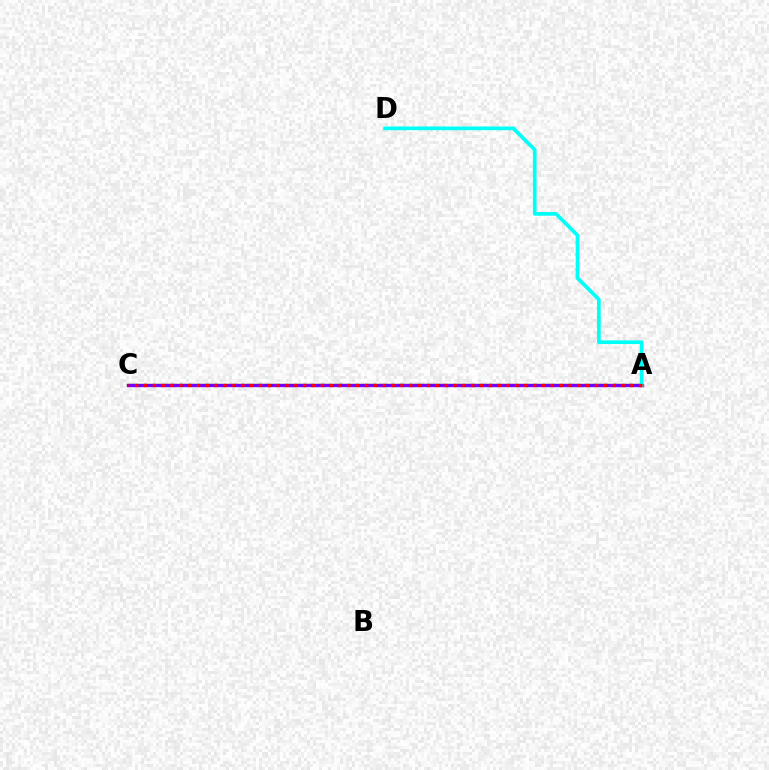{('A', 'C'): [{'color': '#84ff00', 'line_style': 'solid', 'thickness': 1.68}, {'color': '#7200ff', 'line_style': 'solid', 'thickness': 2.42}, {'color': '#ff0000', 'line_style': 'dotted', 'thickness': 2.4}], ('A', 'D'): [{'color': '#00fff6', 'line_style': 'solid', 'thickness': 2.65}]}